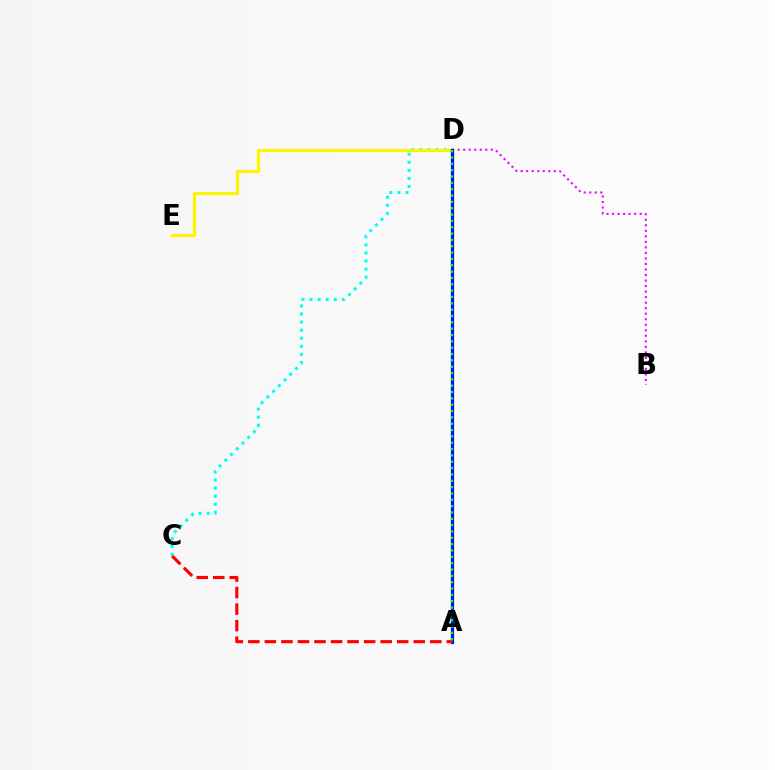{('C', 'D'): [{'color': '#00fff6', 'line_style': 'dotted', 'thickness': 2.19}], ('D', 'E'): [{'color': '#fcf500', 'line_style': 'solid', 'thickness': 2.29}], ('B', 'D'): [{'color': '#ee00ff', 'line_style': 'dotted', 'thickness': 1.5}], ('A', 'D'): [{'color': '#0010ff', 'line_style': 'solid', 'thickness': 2.32}, {'color': '#08ff00', 'line_style': 'dotted', 'thickness': 1.72}], ('A', 'C'): [{'color': '#ff0000', 'line_style': 'dashed', 'thickness': 2.25}]}